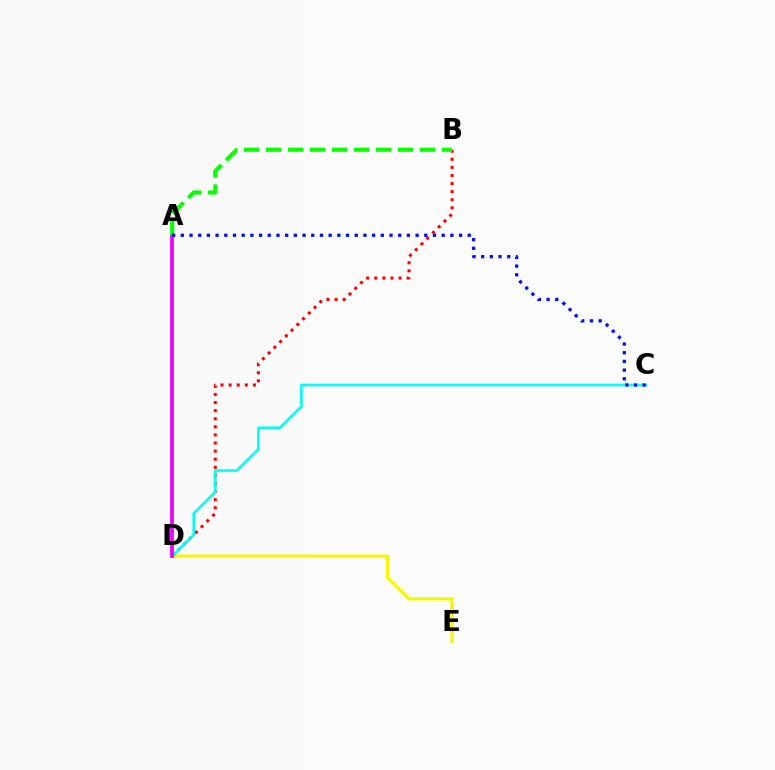{('D', 'E'): [{'color': '#fcf500', 'line_style': 'solid', 'thickness': 2.31}], ('B', 'D'): [{'color': '#ff0000', 'line_style': 'dotted', 'thickness': 2.2}], ('C', 'D'): [{'color': '#00fff6', 'line_style': 'solid', 'thickness': 1.88}], ('A', 'D'): [{'color': '#ee00ff', 'line_style': 'solid', 'thickness': 2.69}], ('A', 'B'): [{'color': '#08ff00', 'line_style': 'dashed', 'thickness': 2.99}], ('A', 'C'): [{'color': '#0010ff', 'line_style': 'dotted', 'thickness': 2.36}]}